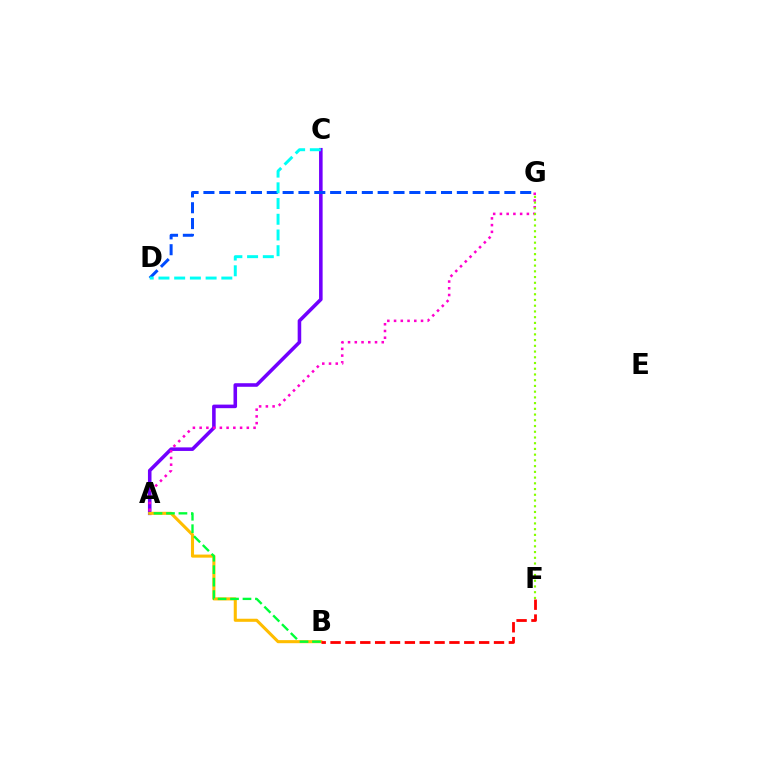{('A', 'C'): [{'color': '#7200ff', 'line_style': 'solid', 'thickness': 2.57}], ('D', 'G'): [{'color': '#004bff', 'line_style': 'dashed', 'thickness': 2.15}], ('A', 'B'): [{'color': '#ffbd00', 'line_style': 'solid', 'thickness': 2.22}, {'color': '#00ff39', 'line_style': 'dashed', 'thickness': 1.69}], ('C', 'D'): [{'color': '#00fff6', 'line_style': 'dashed', 'thickness': 2.14}], ('A', 'G'): [{'color': '#ff00cf', 'line_style': 'dotted', 'thickness': 1.83}], ('B', 'F'): [{'color': '#ff0000', 'line_style': 'dashed', 'thickness': 2.02}], ('F', 'G'): [{'color': '#84ff00', 'line_style': 'dotted', 'thickness': 1.56}]}